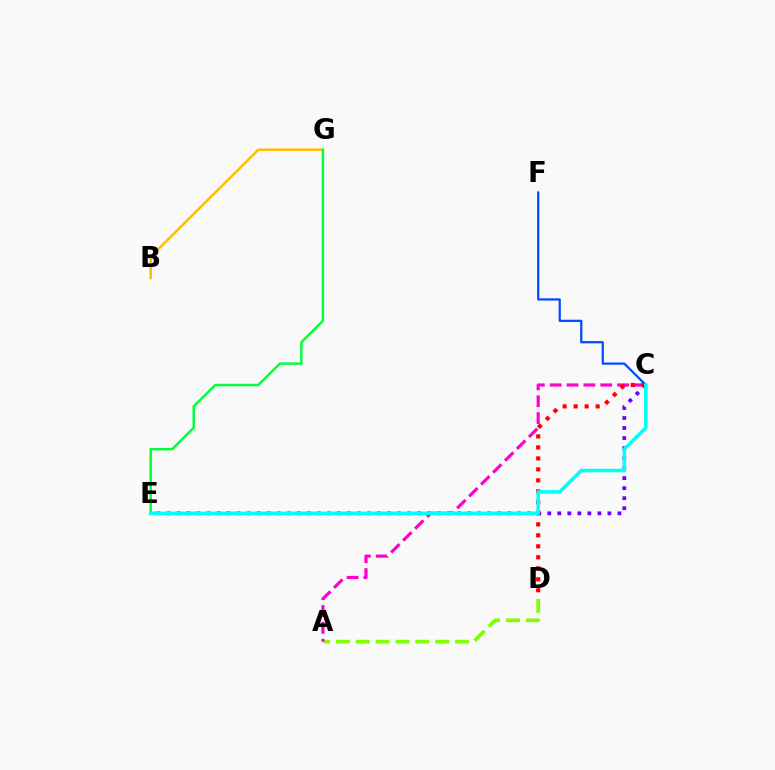{('A', 'D'): [{'color': '#84ff00', 'line_style': 'dashed', 'thickness': 2.7}], ('B', 'G'): [{'color': '#ffbd00', 'line_style': 'solid', 'thickness': 1.8}], ('E', 'G'): [{'color': '#00ff39', 'line_style': 'solid', 'thickness': 1.76}], ('C', 'E'): [{'color': '#7200ff', 'line_style': 'dotted', 'thickness': 2.72}, {'color': '#00fff6', 'line_style': 'solid', 'thickness': 2.56}], ('A', 'C'): [{'color': '#ff00cf', 'line_style': 'dashed', 'thickness': 2.29}], ('C', 'D'): [{'color': '#ff0000', 'line_style': 'dotted', 'thickness': 2.99}], ('C', 'F'): [{'color': '#004bff', 'line_style': 'solid', 'thickness': 1.6}]}